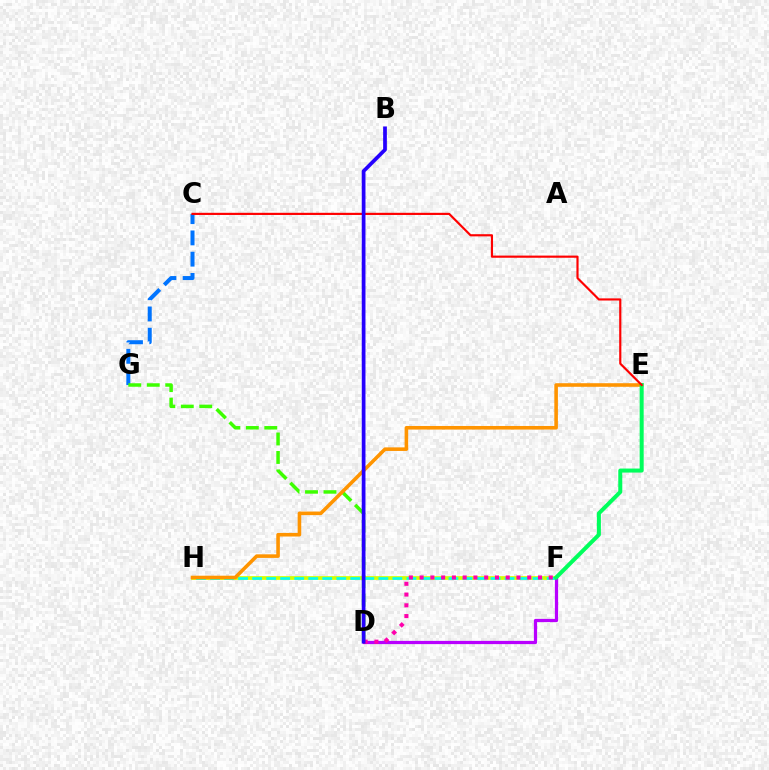{('C', 'G'): [{'color': '#0074ff', 'line_style': 'dashed', 'thickness': 2.89}], ('F', 'H'): [{'color': '#d1ff00', 'line_style': 'solid', 'thickness': 2.67}, {'color': '#00fff6', 'line_style': 'dashed', 'thickness': 1.9}], ('D', 'G'): [{'color': '#3dff00', 'line_style': 'dashed', 'thickness': 2.51}], ('E', 'H'): [{'color': '#ff9400', 'line_style': 'solid', 'thickness': 2.58}], ('D', 'F'): [{'color': '#b900ff', 'line_style': 'solid', 'thickness': 2.32}, {'color': '#ff00ac', 'line_style': 'dotted', 'thickness': 2.92}], ('E', 'F'): [{'color': '#00ff5c', 'line_style': 'solid', 'thickness': 2.89}], ('C', 'E'): [{'color': '#ff0000', 'line_style': 'solid', 'thickness': 1.56}], ('B', 'D'): [{'color': '#2500ff', 'line_style': 'solid', 'thickness': 2.68}]}